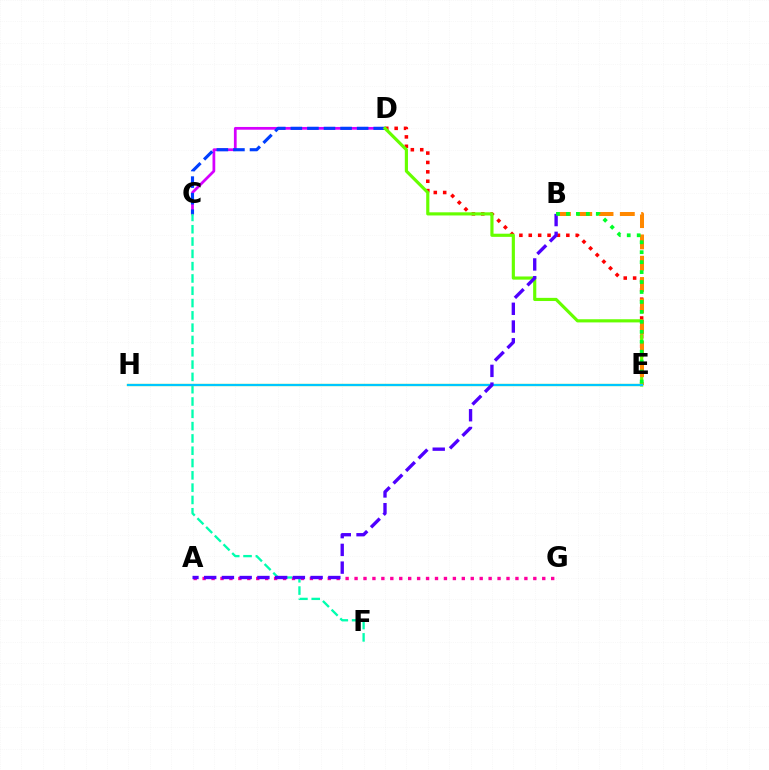{('C', 'D'): [{'color': '#d600ff', 'line_style': 'solid', 'thickness': 1.98}, {'color': '#003fff', 'line_style': 'dashed', 'thickness': 2.25}], ('A', 'G'): [{'color': '#ff00a0', 'line_style': 'dotted', 'thickness': 2.43}], ('D', 'E'): [{'color': '#ff0000', 'line_style': 'dotted', 'thickness': 2.55}, {'color': '#66ff00', 'line_style': 'solid', 'thickness': 2.28}], ('C', 'F'): [{'color': '#00ffaf', 'line_style': 'dashed', 'thickness': 1.67}], ('B', 'E'): [{'color': '#ff8800', 'line_style': 'dashed', 'thickness': 2.89}, {'color': '#00ff27', 'line_style': 'dotted', 'thickness': 2.7}], ('E', 'H'): [{'color': '#eeff00', 'line_style': 'solid', 'thickness': 1.62}, {'color': '#00c7ff', 'line_style': 'solid', 'thickness': 1.62}], ('A', 'B'): [{'color': '#4f00ff', 'line_style': 'dashed', 'thickness': 2.41}]}